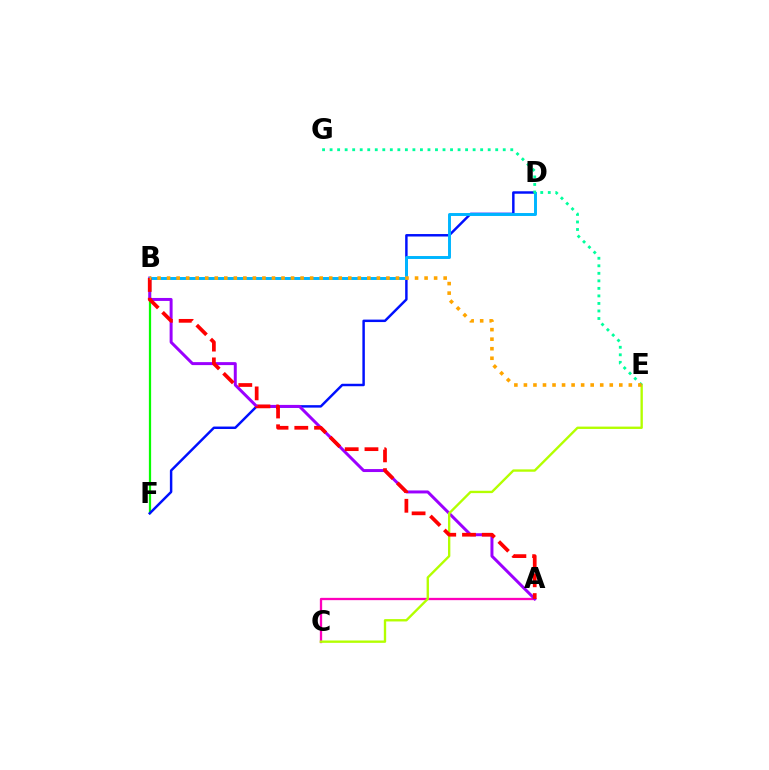{('B', 'F'): [{'color': '#08ff00', 'line_style': 'solid', 'thickness': 1.61}], ('D', 'F'): [{'color': '#0010ff', 'line_style': 'solid', 'thickness': 1.77}], ('A', 'C'): [{'color': '#ff00bd', 'line_style': 'solid', 'thickness': 1.65}], ('A', 'B'): [{'color': '#9b00ff', 'line_style': 'solid', 'thickness': 2.14}, {'color': '#ff0000', 'line_style': 'dashed', 'thickness': 2.68}], ('C', 'E'): [{'color': '#b3ff00', 'line_style': 'solid', 'thickness': 1.7}], ('B', 'D'): [{'color': '#00b5ff', 'line_style': 'solid', 'thickness': 2.12}], ('E', 'G'): [{'color': '#00ff9d', 'line_style': 'dotted', 'thickness': 2.05}], ('B', 'E'): [{'color': '#ffa500', 'line_style': 'dotted', 'thickness': 2.59}]}